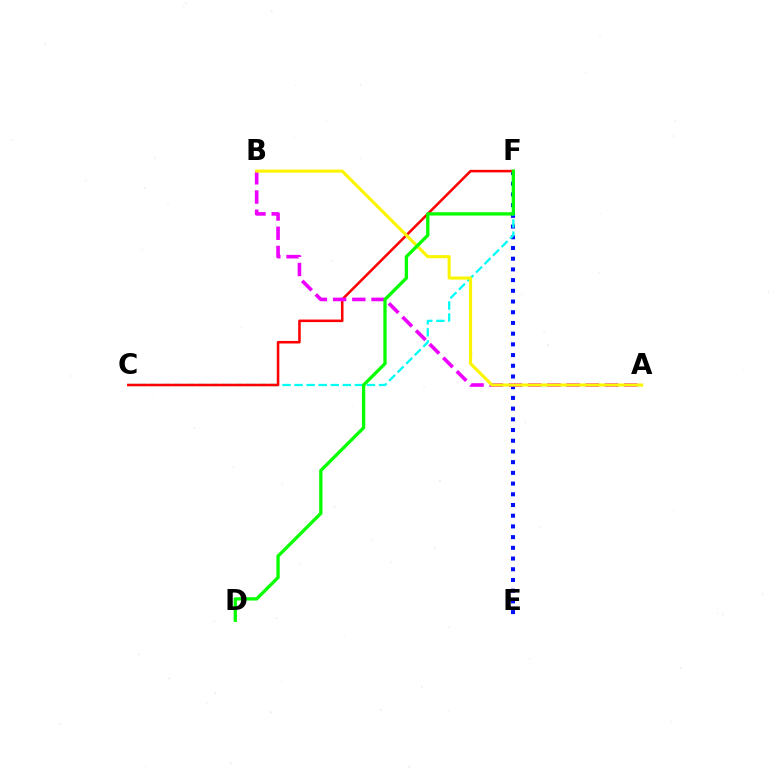{('E', 'F'): [{'color': '#0010ff', 'line_style': 'dotted', 'thickness': 2.91}], ('C', 'F'): [{'color': '#00fff6', 'line_style': 'dashed', 'thickness': 1.64}, {'color': '#ff0000', 'line_style': 'solid', 'thickness': 1.84}], ('A', 'B'): [{'color': '#ee00ff', 'line_style': 'dashed', 'thickness': 2.61}, {'color': '#fcf500', 'line_style': 'solid', 'thickness': 2.21}], ('D', 'F'): [{'color': '#08ff00', 'line_style': 'solid', 'thickness': 2.38}]}